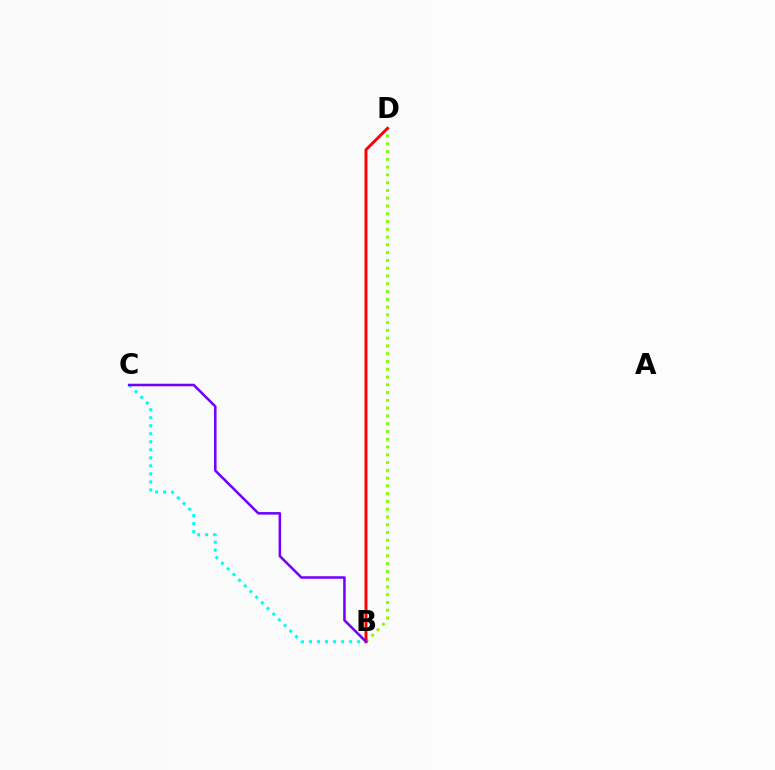{('B', 'D'): [{'color': '#84ff00', 'line_style': 'dotted', 'thickness': 2.11}, {'color': '#ff0000', 'line_style': 'solid', 'thickness': 2.09}], ('B', 'C'): [{'color': '#00fff6', 'line_style': 'dotted', 'thickness': 2.18}, {'color': '#7200ff', 'line_style': 'solid', 'thickness': 1.82}]}